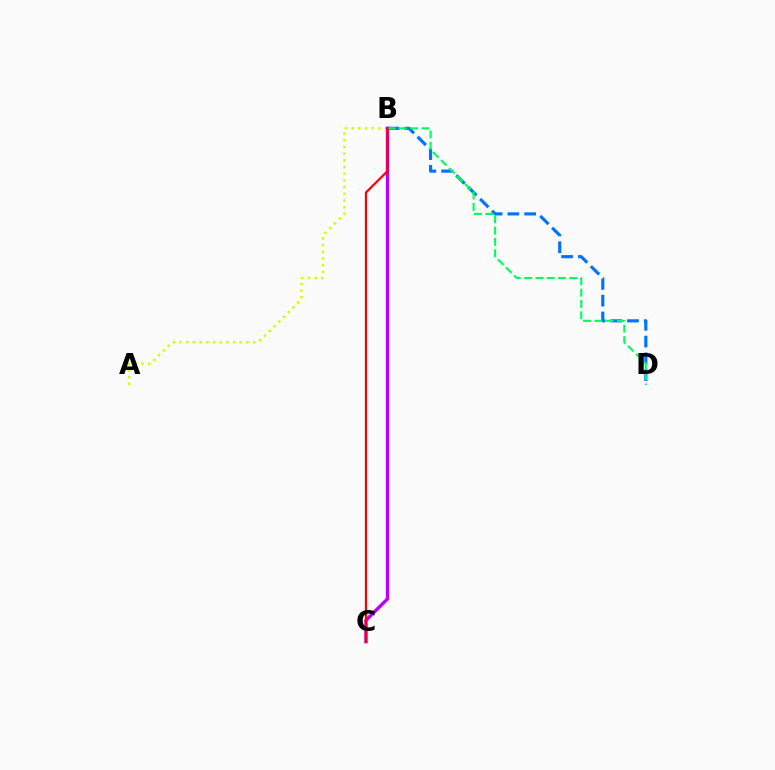{('A', 'B'): [{'color': '#d1ff00', 'line_style': 'dotted', 'thickness': 1.82}], ('B', 'D'): [{'color': '#0074ff', 'line_style': 'dashed', 'thickness': 2.28}, {'color': '#00ff5c', 'line_style': 'dashed', 'thickness': 1.54}], ('B', 'C'): [{'color': '#b900ff', 'line_style': 'solid', 'thickness': 2.43}, {'color': '#ff0000', 'line_style': 'solid', 'thickness': 1.59}]}